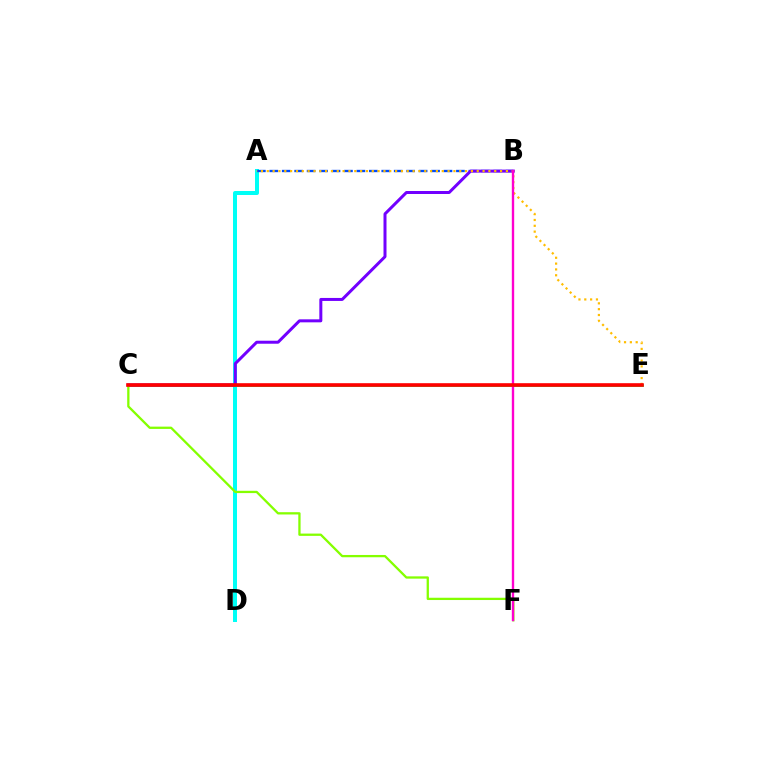{('A', 'D'): [{'color': '#00fff6', 'line_style': 'solid', 'thickness': 2.88}], ('C', 'E'): [{'color': '#00ff39', 'line_style': 'solid', 'thickness': 1.93}, {'color': '#ff0000', 'line_style': 'solid', 'thickness': 2.6}], ('A', 'B'): [{'color': '#004bff', 'line_style': 'dashed', 'thickness': 1.69}], ('B', 'C'): [{'color': '#7200ff', 'line_style': 'solid', 'thickness': 2.16}], ('C', 'F'): [{'color': '#84ff00', 'line_style': 'solid', 'thickness': 1.65}], ('A', 'E'): [{'color': '#ffbd00', 'line_style': 'dotted', 'thickness': 1.58}], ('B', 'F'): [{'color': '#ff00cf', 'line_style': 'solid', 'thickness': 1.7}]}